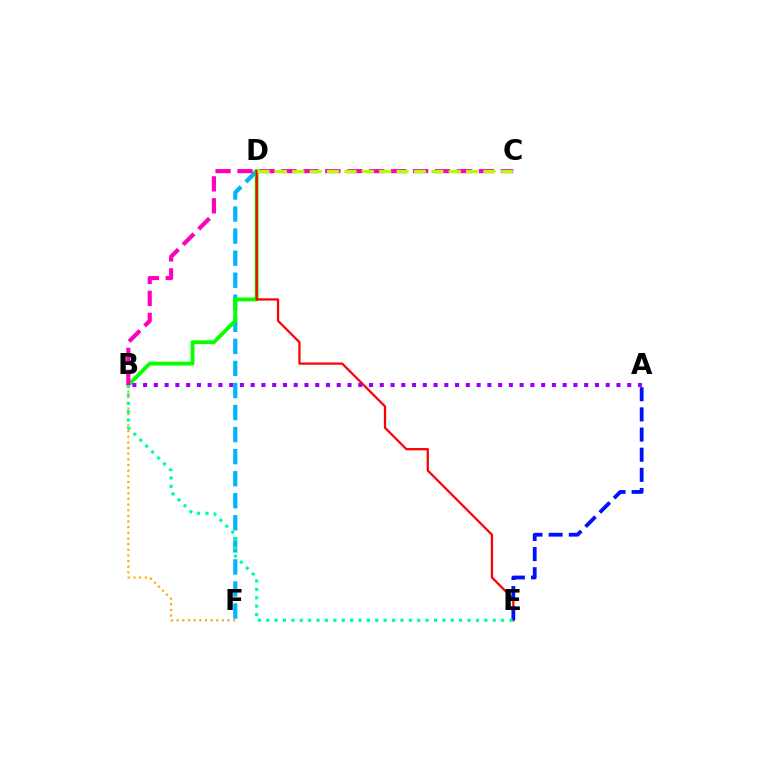{('D', 'F'): [{'color': '#00b5ff', 'line_style': 'dashed', 'thickness': 3.0}], ('B', 'D'): [{'color': '#08ff00', 'line_style': 'solid', 'thickness': 2.78}], ('D', 'E'): [{'color': '#ff0000', 'line_style': 'solid', 'thickness': 1.62}], ('B', 'C'): [{'color': '#ff00bd', 'line_style': 'dashed', 'thickness': 2.98}], ('A', 'E'): [{'color': '#0010ff', 'line_style': 'dashed', 'thickness': 2.74}], ('C', 'D'): [{'color': '#b3ff00', 'line_style': 'dashed', 'thickness': 2.36}], ('B', 'F'): [{'color': '#ffa500', 'line_style': 'dotted', 'thickness': 1.54}], ('A', 'B'): [{'color': '#9b00ff', 'line_style': 'dotted', 'thickness': 2.92}], ('B', 'E'): [{'color': '#00ff9d', 'line_style': 'dotted', 'thickness': 2.28}]}